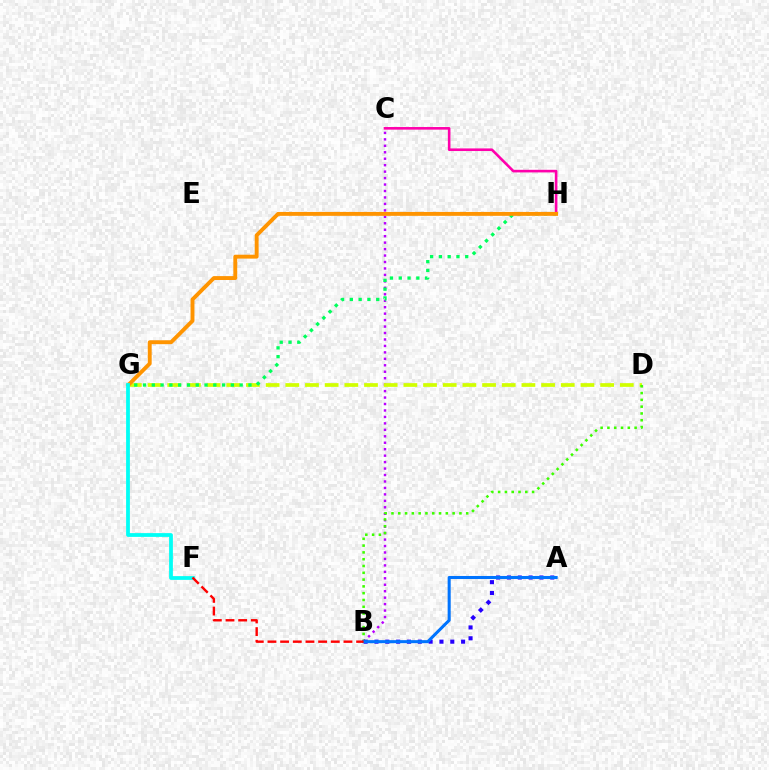{('B', 'C'): [{'color': '#b900ff', 'line_style': 'dotted', 'thickness': 1.75}], ('D', 'G'): [{'color': '#d1ff00', 'line_style': 'dashed', 'thickness': 2.67}], ('G', 'H'): [{'color': '#00ff5c', 'line_style': 'dotted', 'thickness': 2.39}, {'color': '#ff9400', 'line_style': 'solid', 'thickness': 2.81}], ('B', 'D'): [{'color': '#3dff00', 'line_style': 'dotted', 'thickness': 1.85}], ('A', 'B'): [{'color': '#2500ff', 'line_style': 'dotted', 'thickness': 2.94}, {'color': '#0074ff', 'line_style': 'solid', 'thickness': 2.19}], ('C', 'H'): [{'color': '#ff00ac', 'line_style': 'solid', 'thickness': 1.88}], ('F', 'G'): [{'color': '#00fff6', 'line_style': 'solid', 'thickness': 2.71}], ('B', 'F'): [{'color': '#ff0000', 'line_style': 'dashed', 'thickness': 1.72}]}